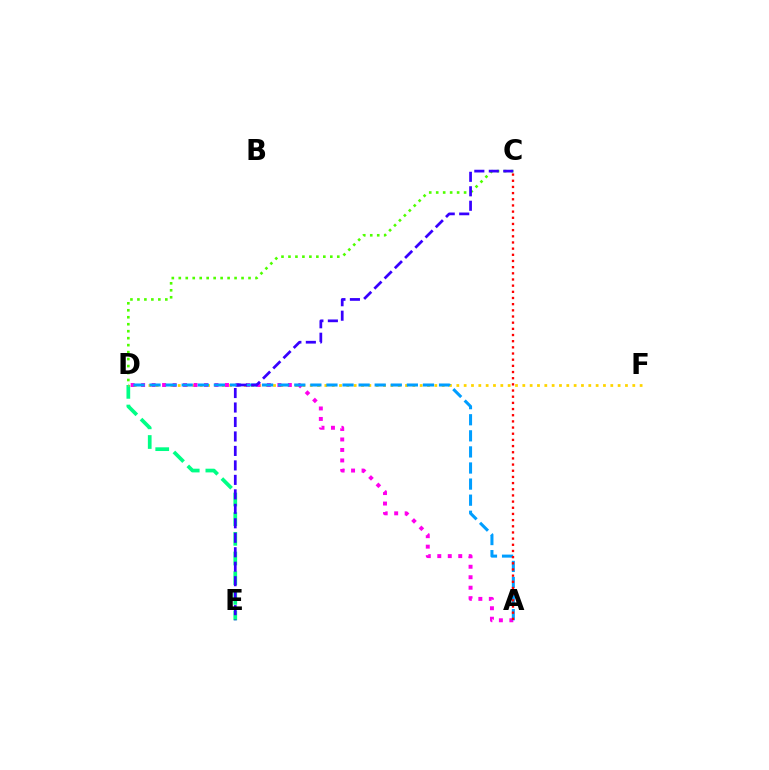{('D', 'E'): [{'color': '#00ff86', 'line_style': 'dashed', 'thickness': 2.67}], ('D', 'F'): [{'color': '#ffd500', 'line_style': 'dotted', 'thickness': 1.99}], ('A', 'D'): [{'color': '#ff00ed', 'line_style': 'dotted', 'thickness': 2.85}, {'color': '#009eff', 'line_style': 'dashed', 'thickness': 2.18}], ('C', 'D'): [{'color': '#4fff00', 'line_style': 'dotted', 'thickness': 1.89}], ('A', 'C'): [{'color': '#ff0000', 'line_style': 'dotted', 'thickness': 1.68}], ('C', 'E'): [{'color': '#3700ff', 'line_style': 'dashed', 'thickness': 1.97}]}